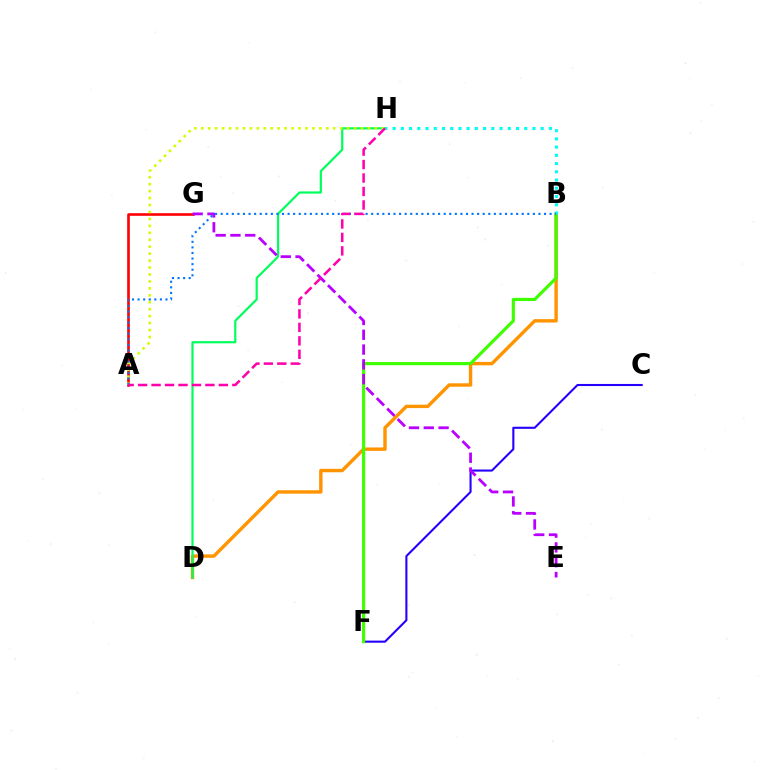{('C', 'F'): [{'color': '#2500ff', 'line_style': 'solid', 'thickness': 1.51}], ('B', 'D'): [{'color': '#ff9400', 'line_style': 'solid', 'thickness': 2.45}], ('A', 'G'): [{'color': '#ff0000', 'line_style': 'solid', 'thickness': 1.89}], ('B', 'F'): [{'color': '#3dff00', 'line_style': 'solid', 'thickness': 2.27}], ('D', 'H'): [{'color': '#00ff5c', 'line_style': 'solid', 'thickness': 1.58}], ('B', 'H'): [{'color': '#00fff6', 'line_style': 'dotted', 'thickness': 2.24}], ('A', 'H'): [{'color': '#d1ff00', 'line_style': 'dotted', 'thickness': 1.89}, {'color': '#ff00ac', 'line_style': 'dashed', 'thickness': 1.83}], ('E', 'G'): [{'color': '#b900ff', 'line_style': 'dashed', 'thickness': 2.01}], ('A', 'B'): [{'color': '#0074ff', 'line_style': 'dotted', 'thickness': 1.51}]}